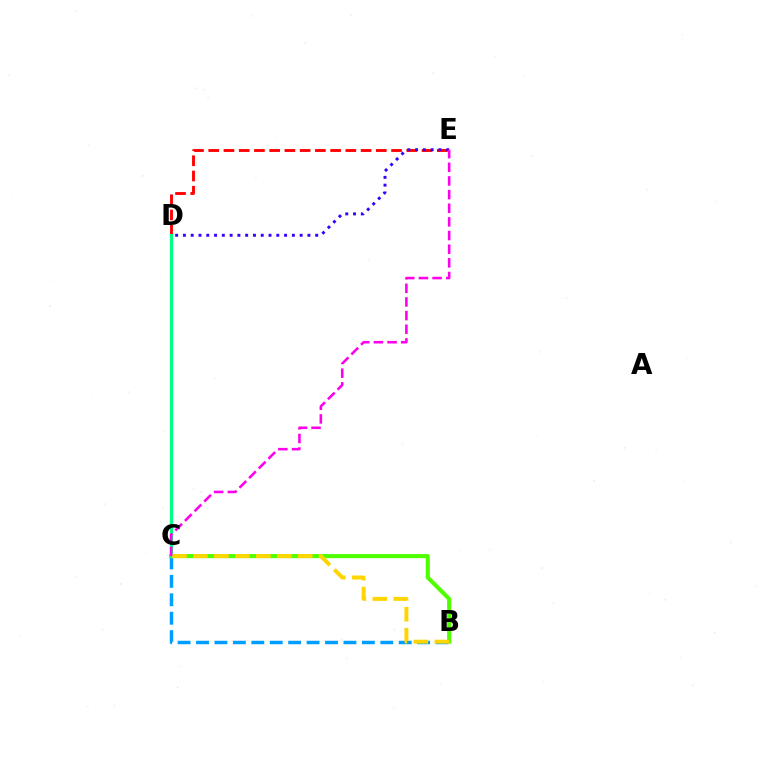{('B', 'C'): [{'color': '#009eff', 'line_style': 'dashed', 'thickness': 2.5}, {'color': '#4fff00', 'line_style': 'solid', 'thickness': 2.94}, {'color': '#ffd500', 'line_style': 'dashed', 'thickness': 2.85}], ('D', 'E'): [{'color': '#ff0000', 'line_style': 'dashed', 'thickness': 2.07}, {'color': '#3700ff', 'line_style': 'dotted', 'thickness': 2.11}], ('C', 'D'): [{'color': '#00ff86', 'line_style': 'solid', 'thickness': 2.3}], ('C', 'E'): [{'color': '#ff00ed', 'line_style': 'dashed', 'thickness': 1.85}]}